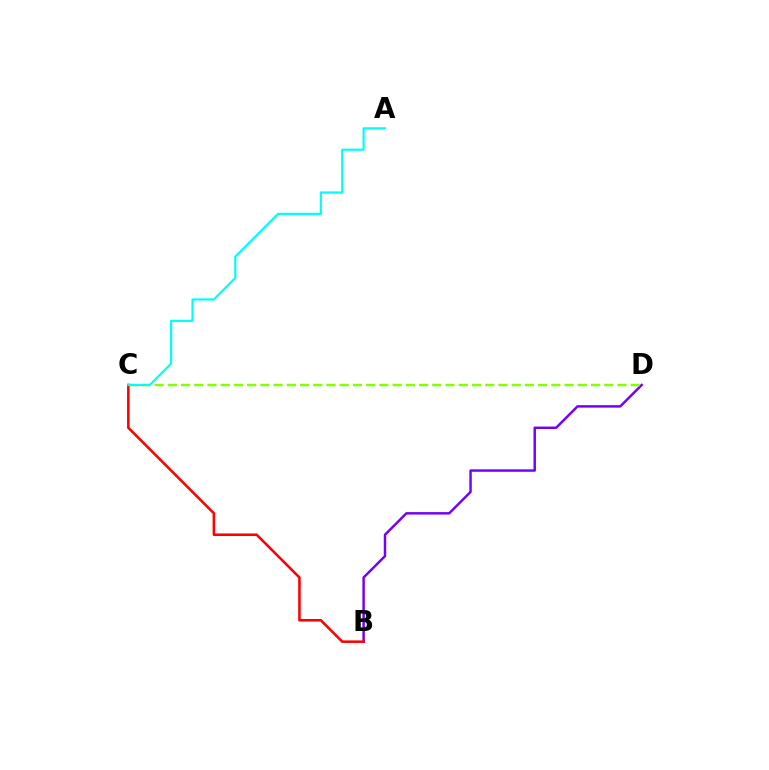{('B', 'D'): [{'color': '#7200ff', 'line_style': 'solid', 'thickness': 1.77}], ('C', 'D'): [{'color': '#84ff00', 'line_style': 'dashed', 'thickness': 1.8}], ('B', 'C'): [{'color': '#ff0000', 'line_style': 'solid', 'thickness': 1.84}], ('A', 'C'): [{'color': '#00fff6', 'line_style': 'solid', 'thickness': 1.57}]}